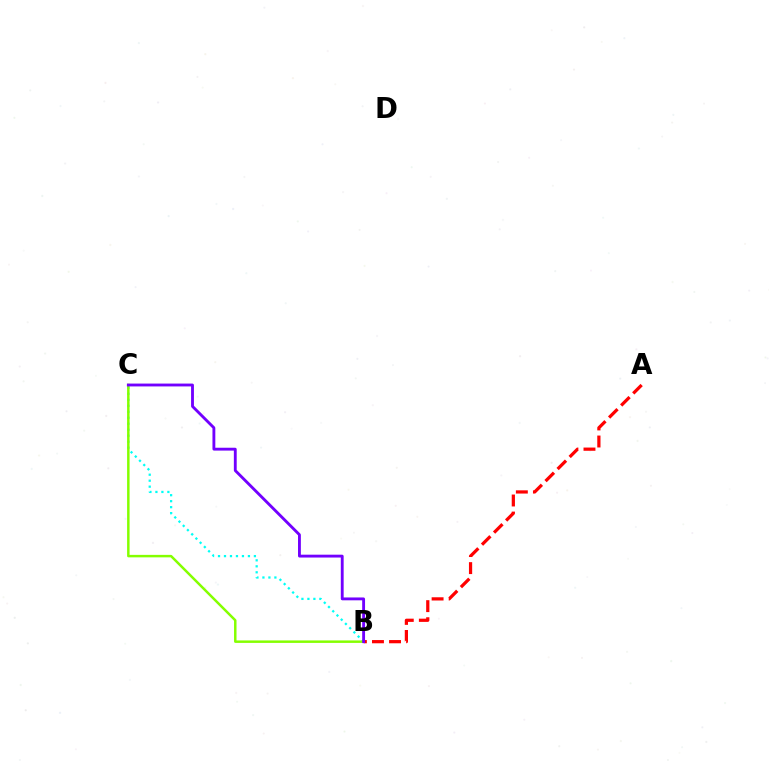{('B', 'C'): [{'color': '#00fff6', 'line_style': 'dotted', 'thickness': 1.63}, {'color': '#84ff00', 'line_style': 'solid', 'thickness': 1.78}, {'color': '#7200ff', 'line_style': 'solid', 'thickness': 2.06}], ('A', 'B'): [{'color': '#ff0000', 'line_style': 'dashed', 'thickness': 2.32}]}